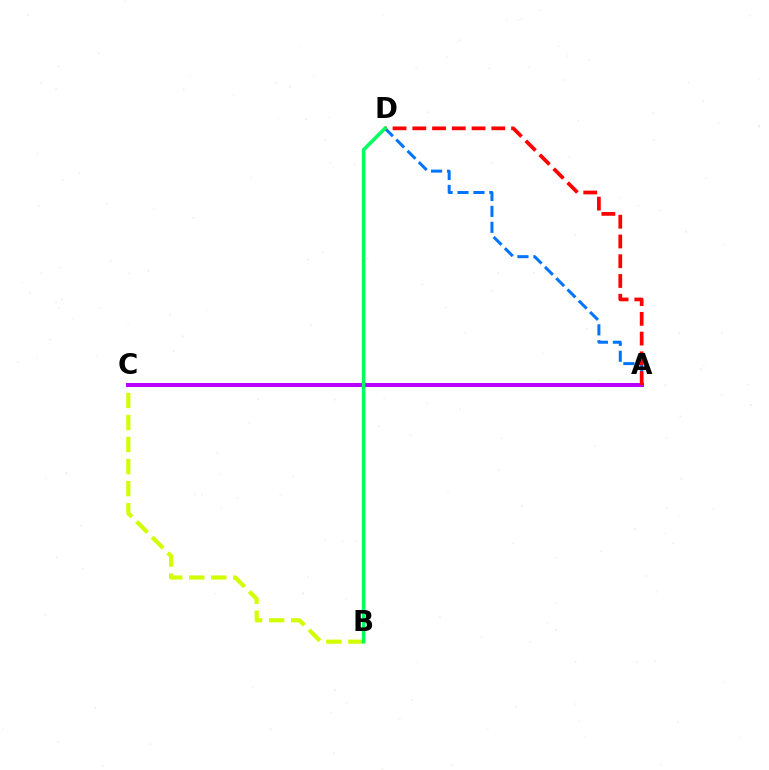{('B', 'C'): [{'color': '#d1ff00', 'line_style': 'dashed', 'thickness': 2.99}], ('A', 'D'): [{'color': '#0074ff', 'line_style': 'dashed', 'thickness': 2.17}, {'color': '#ff0000', 'line_style': 'dashed', 'thickness': 2.68}], ('A', 'C'): [{'color': '#b900ff', 'line_style': 'solid', 'thickness': 2.88}], ('B', 'D'): [{'color': '#00ff5c', 'line_style': 'solid', 'thickness': 2.53}]}